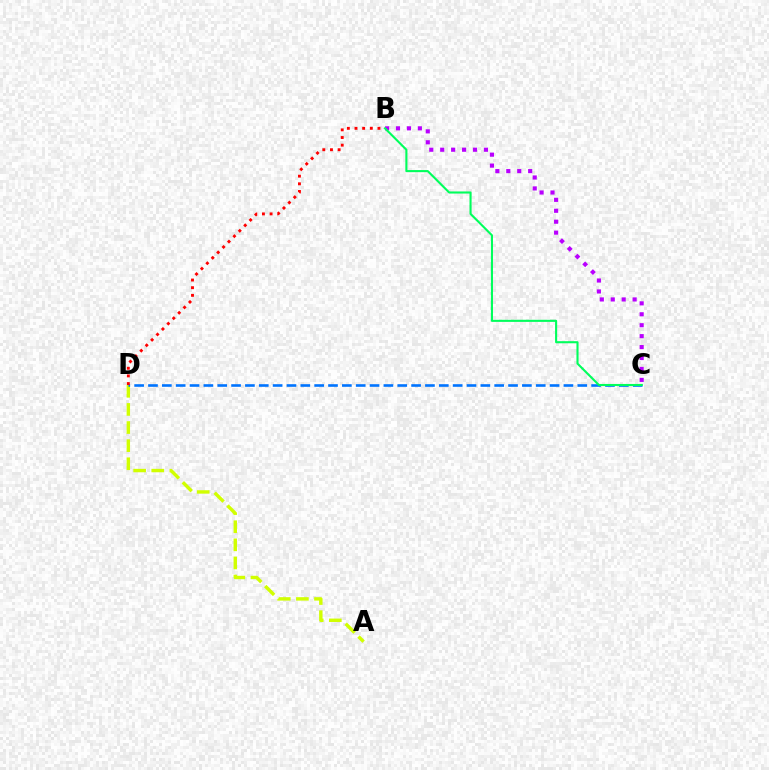{('A', 'D'): [{'color': '#d1ff00', 'line_style': 'dashed', 'thickness': 2.46}], ('C', 'D'): [{'color': '#0074ff', 'line_style': 'dashed', 'thickness': 1.88}], ('B', 'C'): [{'color': '#b900ff', 'line_style': 'dotted', 'thickness': 2.97}, {'color': '#00ff5c', 'line_style': 'solid', 'thickness': 1.51}], ('B', 'D'): [{'color': '#ff0000', 'line_style': 'dotted', 'thickness': 2.08}]}